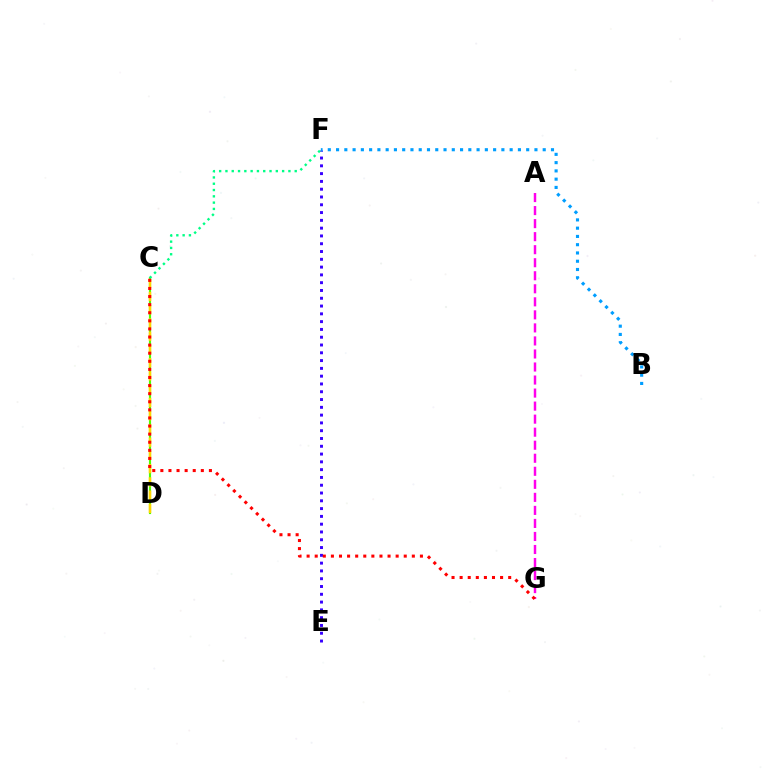{('E', 'F'): [{'color': '#3700ff', 'line_style': 'dotted', 'thickness': 2.12}], ('C', 'D'): [{'color': '#4fff00', 'line_style': 'solid', 'thickness': 1.55}, {'color': '#ffd500', 'line_style': 'dashed', 'thickness': 1.8}], ('B', 'F'): [{'color': '#009eff', 'line_style': 'dotted', 'thickness': 2.25}], ('A', 'G'): [{'color': '#ff00ed', 'line_style': 'dashed', 'thickness': 1.77}], ('C', 'F'): [{'color': '#00ff86', 'line_style': 'dotted', 'thickness': 1.71}], ('C', 'G'): [{'color': '#ff0000', 'line_style': 'dotted', 'thickness': 2.2}]}